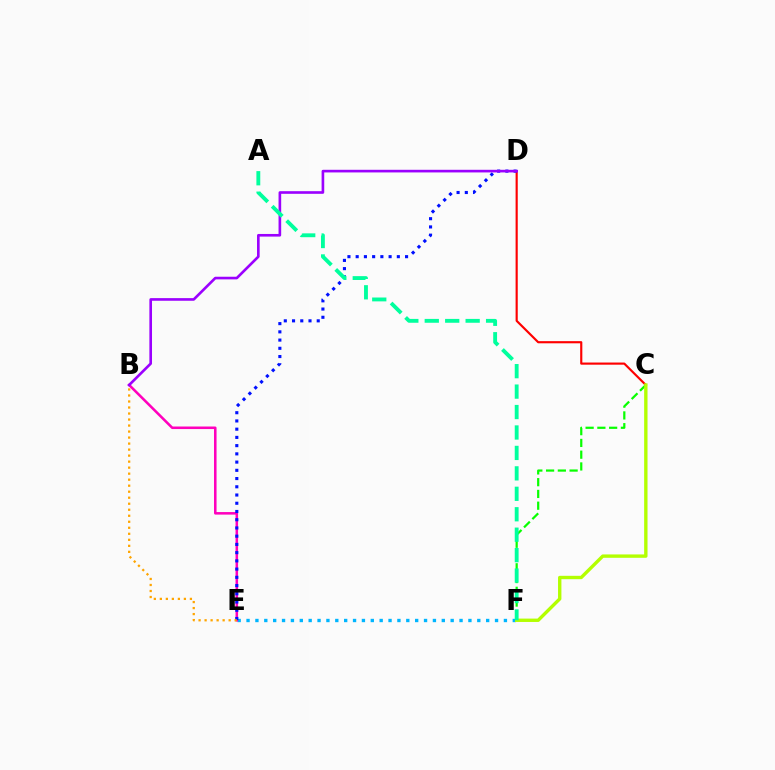{('C', 'F'): [{'color': '#08ff00', 'line_style': 'dashed', 'thickness': 1.6}, {'color': '#b3ff00', 'line_style': 'solid', 'thickness': 2.43}], ('E', 'F'): [{'color': '#00b5ff', 'line_style': 'dotted', 'thickness': 2.41}], ('C', 'D'): [{'color': '#ff0000', 'line_style': 'solid', 'thickness': 1.55}], ('B', 'E'): [{'color': '#ff00bd', 'line_style': 'solid', 'thickness': 1.83}, {'color': '#ffa500', 'line_style': 'dotted', 'thickness': 1.63}], ('D', 'E'): [{'color': '#0010ff', 'line_style': 'dotted', 'thickness': 2.24}], ('B', 'D'): [{'color': '#9b00ff', 'line_style': 'solid', 'thickness': 1.9}], ('A', 'F'): [{'color': '#00ff9d', 'line_style': 'dashed', 'thickness': 2.78}]}